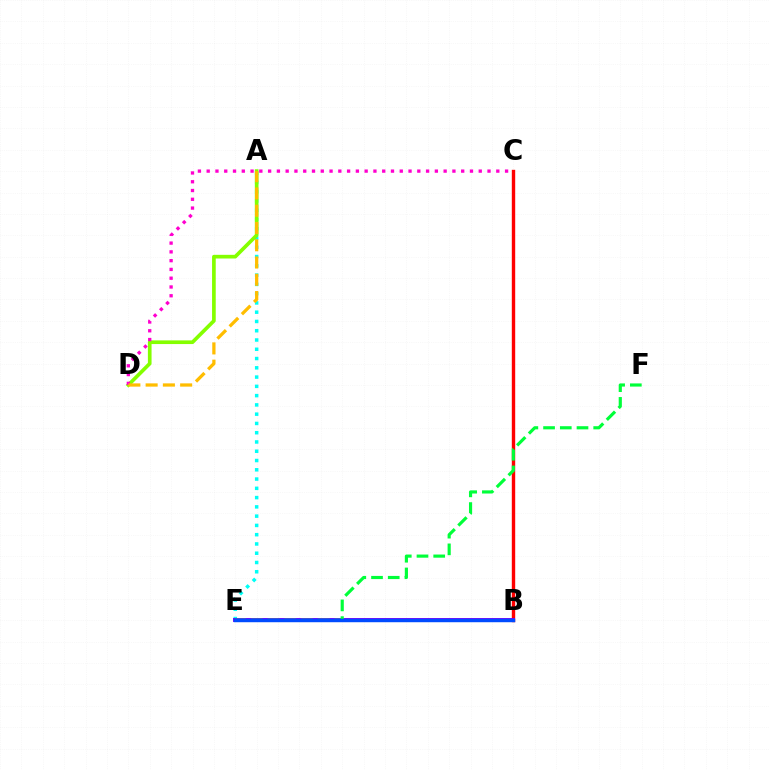{('A', 'E'): [{'color': '#00fff6', 'line_style': 'dotted', 'thickness': 2.52}], ('A', 'D'): [{'color': '#84ff00', 'line_style': 'solid', 'thickness': 2.64}, {'color': '#ffbd00', 'line_style': 'dashed', 'thickness': 2.35}], ('B', 'C'): [{'color': '#ff0000', 'line_style': 'solid', 'thickness': 2.44}], ('C', 'D'): [{'color': '#ff00cf', 'line_style': 'dotted', 'thickness': 2.38}], ('B', 'E'): [{'color': '#7200ff', 'line_style': 'solid', 'thickness': 2.82}, {'color': '#004bff', 'line_style': 'solid', 'thickness': 2.48}], ('E', 'F'): [{'color': '#00ff39', 'line_style': 'dashed', 'thickness': 2.27}]}